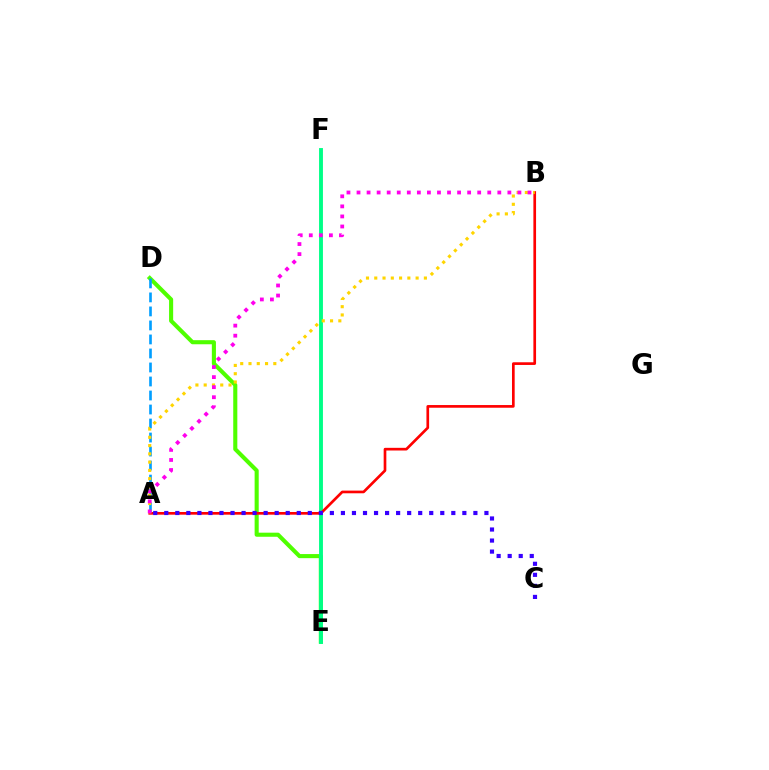{('D', 'E'): [{'color': '#4fff00', 'line_style': 'solid', 'thickness': 2.94}], ('A', 'D'): [{'color': '#009eff', 'line_style': 'dashed', 'thickness': 1.9}], ('E', 'F'): [{'color': '#00ff86', 'line_style': 'solid', 'thickness': 2.8}], ('A', 'B'): [{'color': '#ff0000', 'line_style': 'solid', 'thickness': 1.93}, {'color': '#ffd500', 'line_style': 'dotted', 'thickness': 2.25}, {'color': '#ff00ed', 'line_style': 'dotted', 'thickness': 2.73}], ('A', 'C'): [{'color': '#3700ff', 'line_style': 'dotted', 'thickness': 3.0}]}